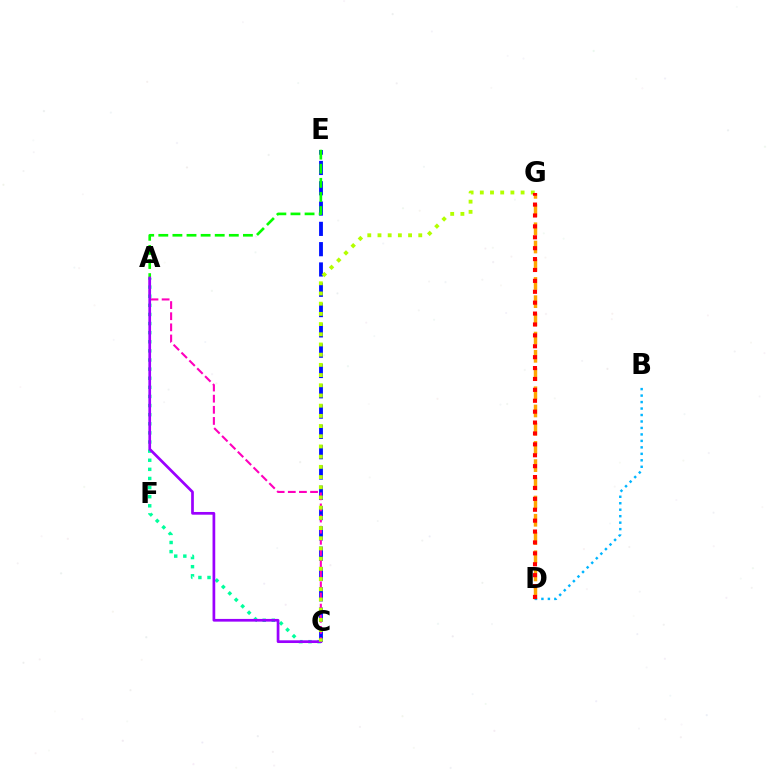{('C', 'E'): [{'color': '#0010ff', 'line_style': 'dashed', 'thickness': 2.76}], ('A', 'C'): [{'color': '#ff00bd', 'line_style': 'dashed', 'thickness': 1.51}, {'color': '#00ff9d', 'line_style': 'dotted', 'thickness': 2.48}, {'color': '#9b00ff', 'line_style': 'solid', 'thickness': 1.95}], ('D', 'G'): [{'color': '#ffa500', 'line_style': 'dashed', 'thickness': 2.47}, {'color': '#ff0000', 'line_style': 'dotted', 'thickness': 2.96}], ('B', 'D'): [{'color': '#00b5ff', 'line_style': 'dotted', 'thickness': 1.76}], ('A', 'E'): [{'color': '#08ff00', 'line_style': 'dashed', 'thickness': 1.92}], ('C', 'G'): [{'color': '#b3ff00', 'line_style': 'dotted', 'thickness': 2.77}]}